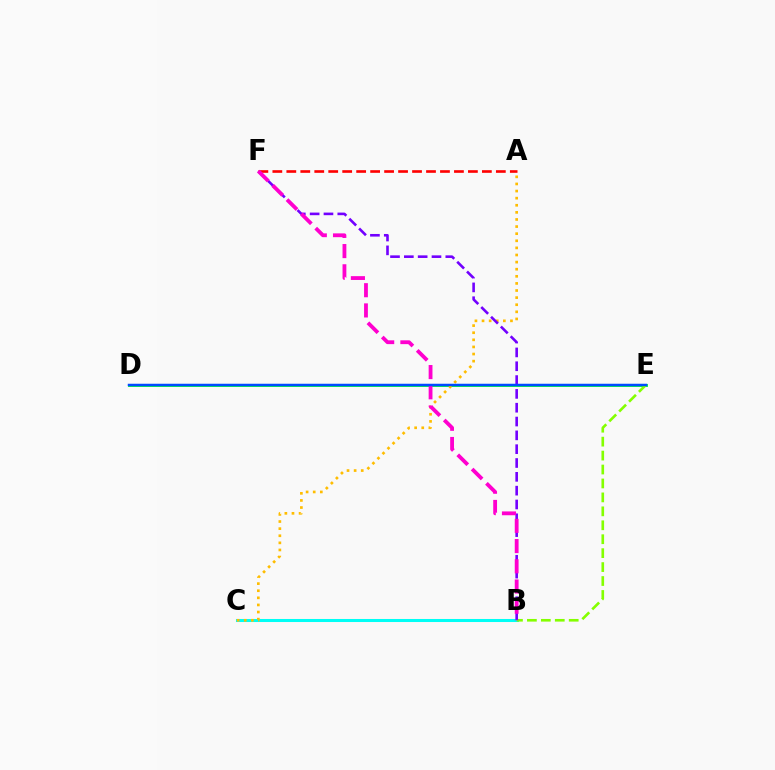{('B', 'C'): [{'color': '#00fff6', 'line_style': 'solid', 'thickness': 2.19}], ('D', 'E'): [{'color': '#00ff39', 'line_style': 'solid', 'thickness': 2.09}, {'color': '#004bff', 'line_style': 'solid', 'thickness': 1.8}], ('B', 'E'): [{'color': '#84ff00', 'line_style': 'dashed', 'thickness': 1.89}], ('A', 'C'): [{'color': '#ffbd00', 'line_style': 'dotted', 'thickness': 1.93}], ('B', 'F'): [{'color': '#7200ff', 'line_style': 'dashed', 'thickness': 1.88}, {'color': '#ff00cf', 'line_style': 'dashed', 'thickness': 2.75}], ('A', 'F'): [{'color': '#ff0000', 'line_style': 'dashed', 'thickness': 1.9}]}